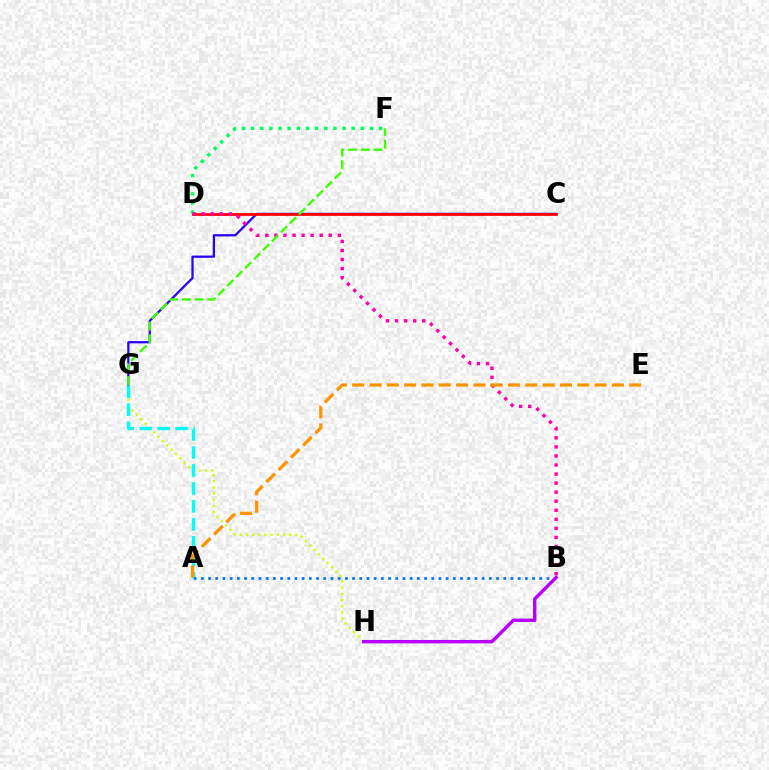{('D', 'F'): [{'color': '#00ff5c', 'line_style': 'dotted', 'thickness': 2.48}], ('C', 'G'): [{'color': '#2500ff', 'line_style': 'solid', 'thickness': 1.61}], ('C', 'D'): [{'color': '#ff0000', 'line_style': 'solid', 'thickness': 1.98}], ('G', 'H'): [{'color': '#d1ff00', 'line_style': 'dotted', 'thickness': 1.67}], ('B', 'D'): [{'color': '#ff00ac', 'line_style': 'dotted', 'thickness': 2.46}], ('A', 'G'): [{'color': '#00fff6', 'line_style': 'dashed', 'thickness': 2.44}], ('A', 'B'): [{'color': '#0074ff', 'line_style': 'dotted', 'thickness': 1.96}], ('A', 'E'): [{'color': '#ff9400', 'line_style': 'dashed', 'thickness': 2.35}], ('F', 'G'): [{'color': '#3dff00', 'line_style': 'dashed', 'thickness': 1.72}], ('B', 'H'): [{'color': '#b900ff', 'line_style': 'solid', 'thickness': 2.46}]}